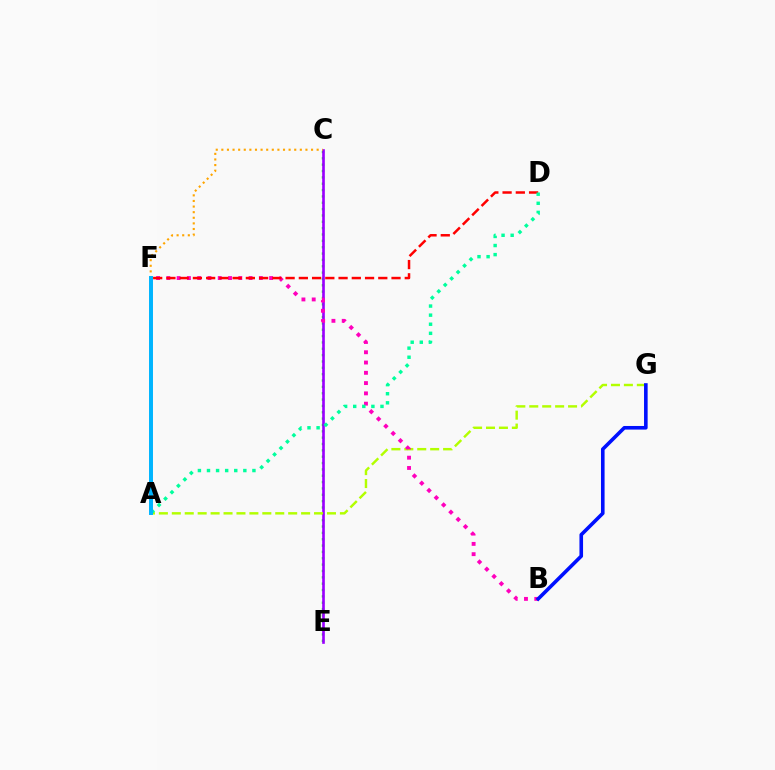{('C', 'E'): [{'color': '#08ff00', 'line_style': 'dotted', 'thickness': 1.72}, {'color': '#9b00ff', 'line_style': 'solid', 'thickness': 1.91}], ('A', 'G'): [{'color': '#b3ff00', 'line_style': 'dashed', 'thickness': 1.76}], ('C', 'F'): [{'color': '#ffa500', 'line_style': 'dotted', 'thickness': 1.52}], ('B', 'F'): [{'color': '#ff00bd', 'line_style': 'dotted', 'thickness': 2.79}], ('D', 'F'): [{'color': '#ff0000', 'line_style': 'dashed', 'thickness': 1.8}], ('B', 'G'): [{'color': '#0010ff', 'line_style': 'solid', 'thickness': 2.6}], ('A', 'D'): [{'color': '#00ff9d', 'line_style': 'dotted', 'thickness': 2.47}], ('A', 'F'): [{'color': '#00b5ff', 'line_style': 'solid', 'thickness': 2.85}]}